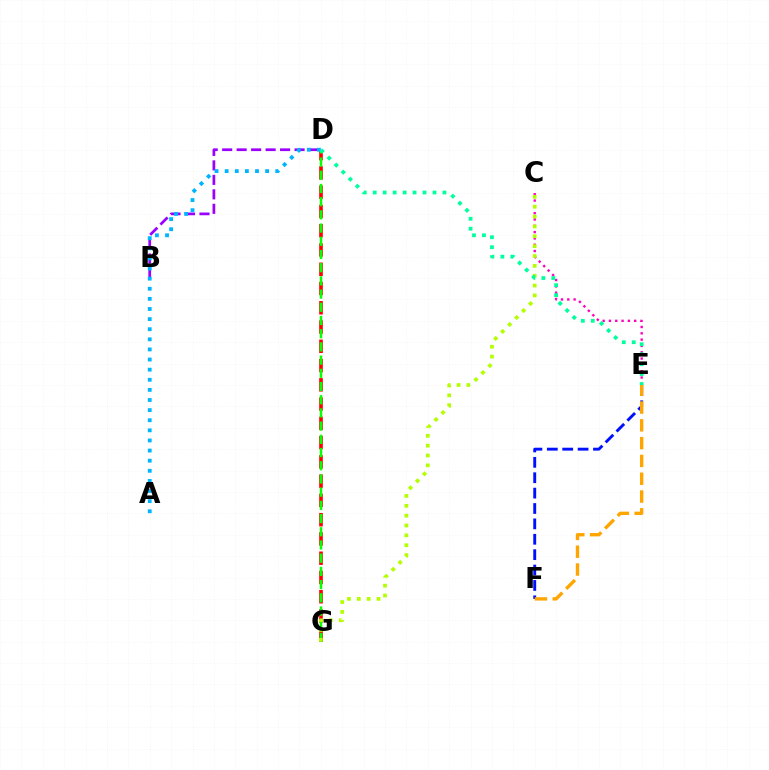{('B', 'D'): [{'color': '#9b00ff', 'line_style': 'dashed', 'thickness': 1.97}], ('C', 'E'): [{'color': '#ff00bd', 'line_style': 'dotted', 'thickness': 1.72}], ('D', 'G'): [{'color': '#ff0000', 'line_style': 'dashed', 'thickness': 2.62}, {'color': '#08ff00', 'line_style': 'dashed', 'thickness': 1.79}], ('E', 'F'): [{'color': '#0010ff', 'line_style': 'dashed', 'thickness': 2.09}, {'color': '#ffa500', 'line_style': 'dashed', 'thickness': 2.42}], ('A', 'D'): [{'color': '#00b5ff', 'line_style': 'dotted', 'thickness': 2.75}], ('C', 'G'): [{'color': '#b3ff00', 'line_style': 'dotted', 'thickness': 2.68}], ('D', 'E'): [{'color': '#00ff9d', 'line_style': 'dotted', 'thickness': 2.71}]}